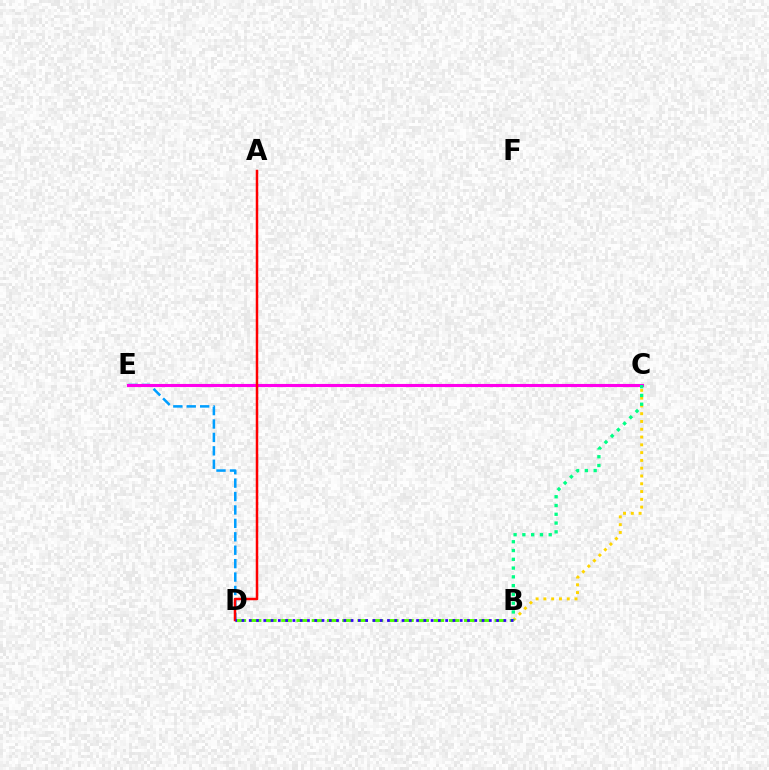{('B', 'D'): [{'color': '#4fff00', 'line_style': 'dashed', 'thickness': 2.07}, {'color': '#3700ff', 'line_style': 'dotted', 'thickness': 1.98}], ('B', 'C'): [{'color': '#ffd500', 'line_style': 'dotted', 'thickness': 2.12}, {'color': '#00ff86', 'line_style': 'dotted', 'thickness': 2.39}], ('D', 'E'): [{'color': '#009eff', 'line_style': 'dashed', 'thickness': 1.82}], ('C', 'E'): [{'color': '#ff00ed', 'line_style': 'solid', 'thickness': 2.23}], ('A', 'D'): [{'color': '#ff0000', 'line_style': 'solid', 'thickness': 1.8}]}